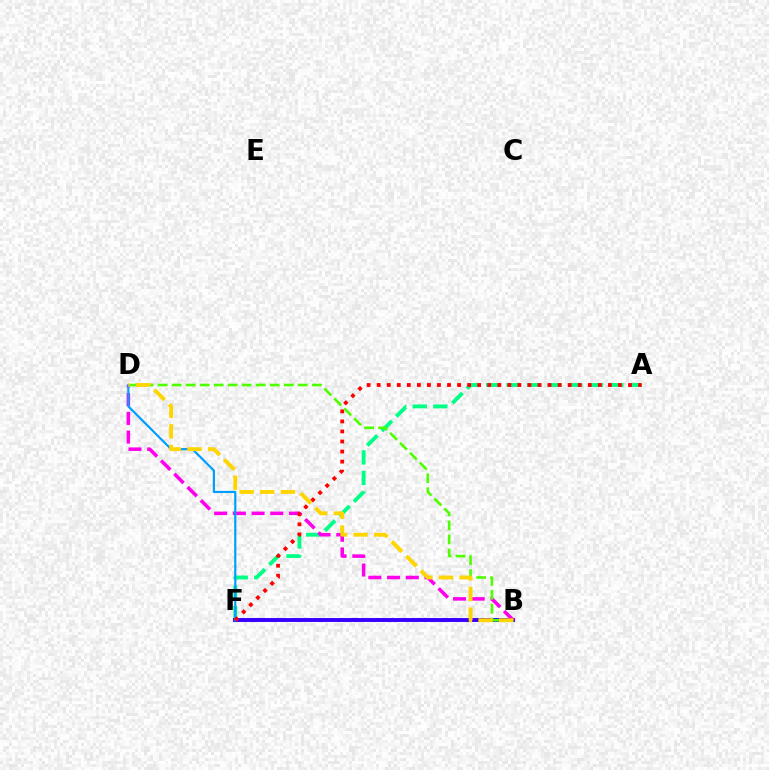{('A', 'F'): [{'color': '#00ff86', 'line_style': 'dashed', 'thickness': 2.79}, {'color': '#ff0000', 'line_style': 'dotted', 'thickness': 2.73}], ('B', 'F'): [{'color': '#3700ff', 'line_style': 'solid', 'thickness': 2.82}], ('B', 'D'): [{'color': '#ff00ed', 'line_style': 'dashed', 'thickness': 2.54}, {'color': '#4fff00', 'line_style': 'dashed', 'thickness': 1.9}, {'color': '#ffd500', 'line_style': 'dashed', 'thickness': 2.8}], ('D', 'F'): [{'color': '#009eff', 'line_style': 'solid', 'thickness': 1.58}]}